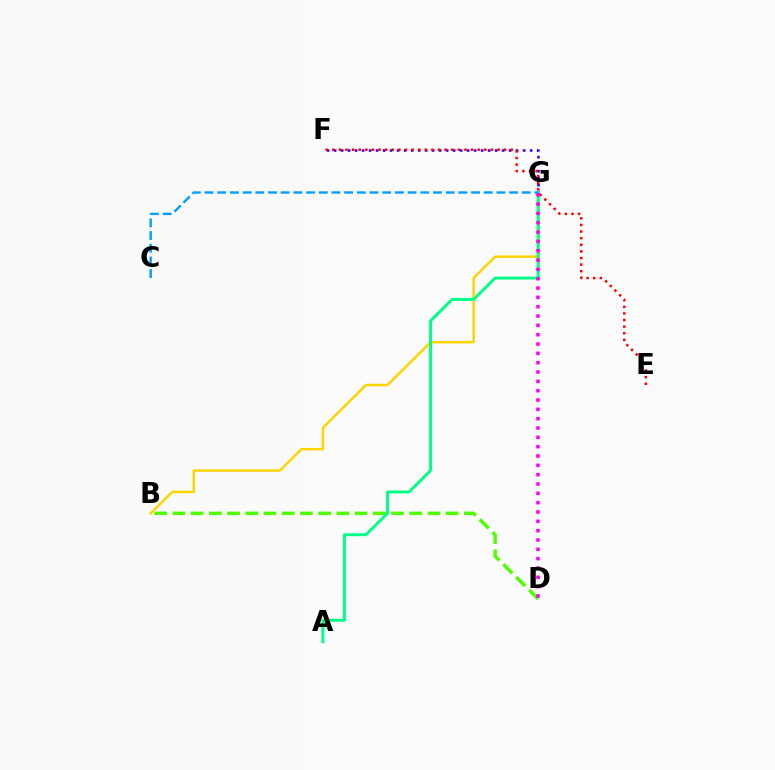{('F', 'G'): [{'color': '#3700ff', 'line_style': 'dotted', 'thickness': 1.9}], ('B', 'D'): [{'color': '#4fff00', 'line_style': 'dashed', 'thickness': 2.47}], ('B', 'G'): [{'color': '#ffd500', 'line_style': 'solid', 'thickness': 1.79}], ('A', 'G'): [{'color': '#00ff86', 'line_style': 'solid', 'thickness': 2.12}], ('E', 'F'): [{'color': '#ff0000', 'line_style': 'dotted', 'thickness': 1.8}], ('C', 'G'): [{'color': '#009eff', 'line_style': 'dashed', 'thickness': 1.72}], ('D', 'G'): [{'color': '#ff00ed', 'line_style': 'dotted', 'thickness': 2.54}]}